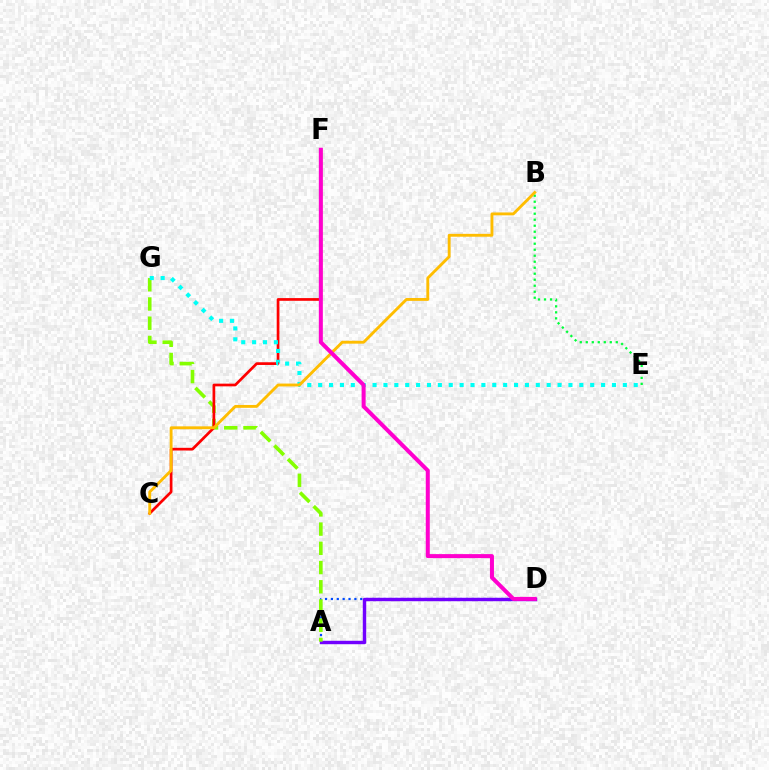{('B', 'E'): [{'color': '#00ff39', 'line_style': 'dotted', 'thickness': 1.63}], ('A', 'D'): [{'color': '#004bff', 'line_style': 'dotted', 'thickness': 1.59}, {'color': '#7200ff', 'line_style': 'solid', 'thickness': 2.46}], ('A', 'G'): [{'color': '#84ff00', 'line_style': 'dashed', 'thickness': 2.61}], ('C', 'F'): [{'color': '#ff0000', 'line_style': 'solid', 'thickness': 1.95}], ('E', 'G'): [{'color': '#00fff6', 'line_style': 'dotted', 'thickness': 2.96}], ('B', 'C'): [{'color': '#ffbd00', 'line_style': 'solid', 'thickness': 2.06}], ('D', 'F'): [{'color': '#ff00cf', 'line_style': 'solid', 'thickness': 2.89}]}